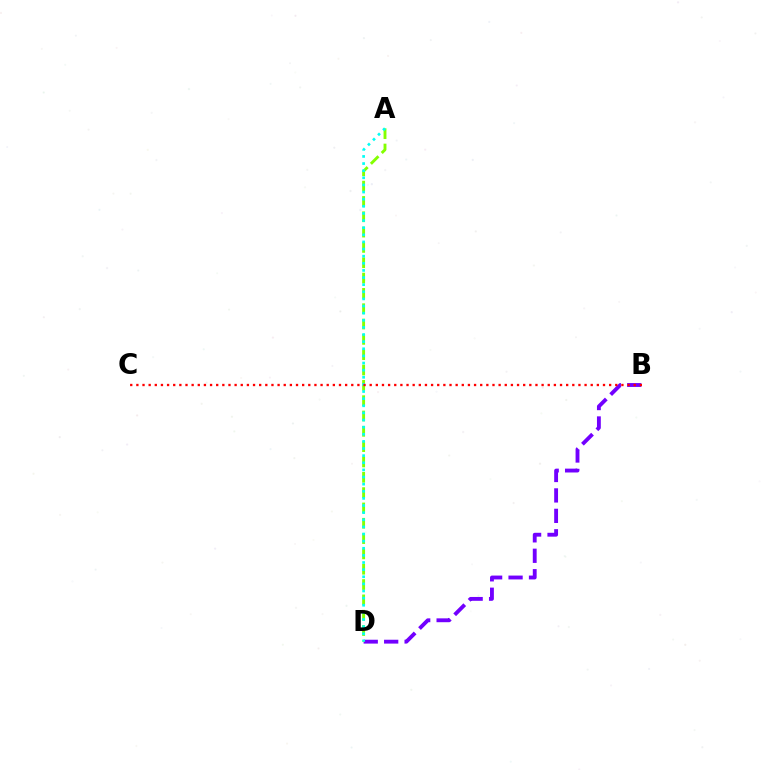{('B', 'D'): [{'color': '#7200ff', 'line_style': 'dashed', 'thickness': 2.78}], ('A', 'D'): [{'color': '#84ff00', 'line_style': 'dashed', 'thickness': 2.08}, {'color': '#00fff6', 'line_style': 'dotted', 'thickness': 1.94}], ('B', 'C'): [{'color': '#ff0000', 'line_style': 'dotted', 'thickness': 1.67}]}